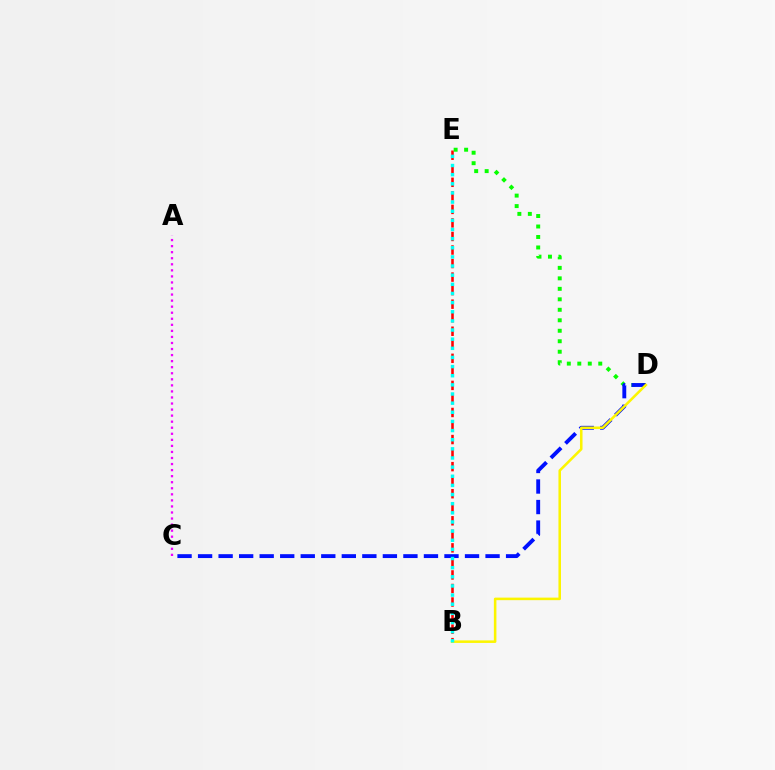{('B', 'E'): [{'color': '#ff0000', 'line_style': 'dashed', 'thickness': 1.84}, {'color': '#00fff6', 'line_style': 'dotted', 'thickness': 2.48}], ('D', 'E'): [{'color': '#08ff00', 'line_style': 'dotted', 'thickness': 2.85}], ('C', 'D'): [{'color': '#0010ff', 'line_style': 'dashed', 'thickness': 2.79}], ('B', 'D'): [{'color': '#fcf500', 'line_style': 'solid', 'thickness': 1.83}], ('A', 'C'): [{'color': '#ee00ff', 'line_style': 'dotted', 'thickness': 1.64}]}